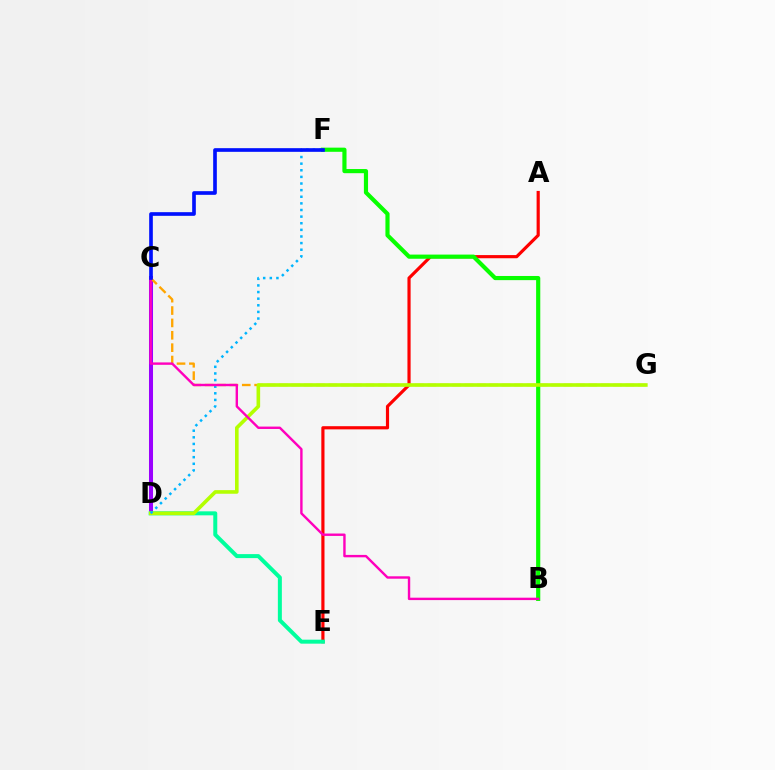{('A', 'E'): [{'color': '#ff0000', 'line_style': 'solid', 'thickness': 2.28}], ('C', 'D'): [{'color': '#9b00ff', 'line_style': 'solid', 'thickness': 2.9}], ('D', 'E'): [{'color': '#00ff9d', 'line_style': 'solid', 'thickness': 2.87}], ('B', 'F'): [{'color': '#08ff00', 'line_style': 'solid', 'thickness': 2.99}], ('C', 'G'): [{'color': '#ffa500', 'line_style': 'dashed', 'thickness': 1.68}], ('D', 'G'): [{'color': '#b3ff00', 'line_style': 'solid', 'thickness': 2.6}], ('D', 'F'): [{'color': '#00b5ff', 'line_style': 'dotted', 'thickness': 1.8}], ('B', 'C'): [{'color': '#ff00bd', 'line_style': 'solid', 'thickness': 1.73}], ('C', 'F'): [{'color': '#0010ff', 'line_style': 'solid', 'thickness': 2.63}]}